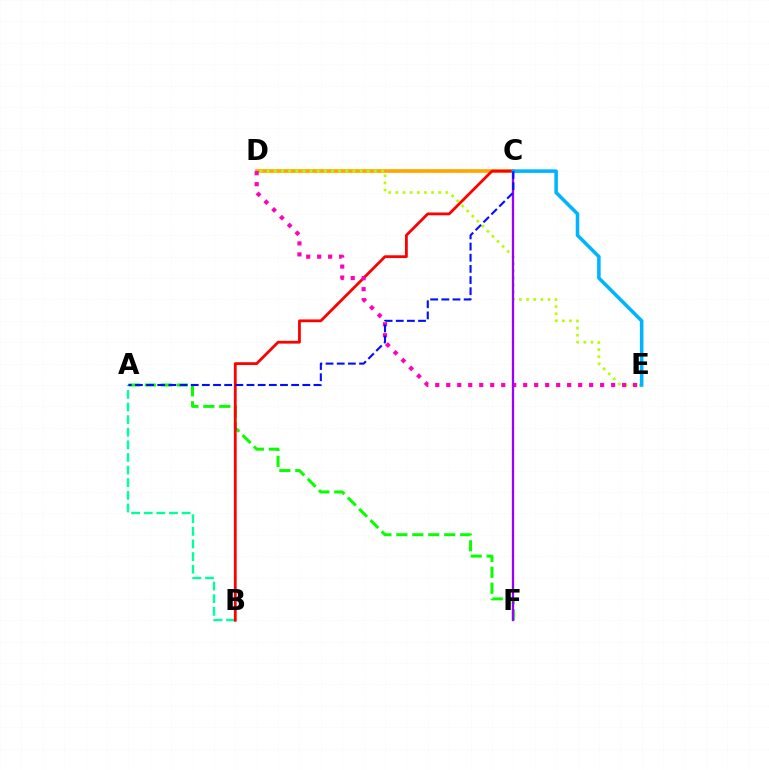{('C', 'D'): [{'color': '#ffa500', 'line_style': 'solid', 'thickness': 2.64}], ('A', 'B'): [{'color': '#00ff9d', 'line_style': 'dashed', 'thickness': 1.72}], ('A', 'F'): [{'color': '#08ff00', 'line_style': 'dashed', 'thickness': 2.17}], ('B', 'C'): [{'color': '#ff0000', 'line_style': 'solid', 'thickness': 2.01}], ('D', 'E'): [{'color': '#b3ff00', 'line_style': 'dotted', 'thickness': 1.94}, {'color': '#ff00bd', 'line_style': 'dotted', 'thickness': 2.99}], ('C', 'F'): [{'color': '#9b00ff', 'line_style': 'solid', 'thickness': 1.65}], ('C', 'E'): [{'color': '#00b5ff', 'line_style': 'solid', 'thickness': 2.56}], ('A', 'C'): [{'color': '#0010ff', 'line_style': 'dashed', 'thickness': 1.52}]}